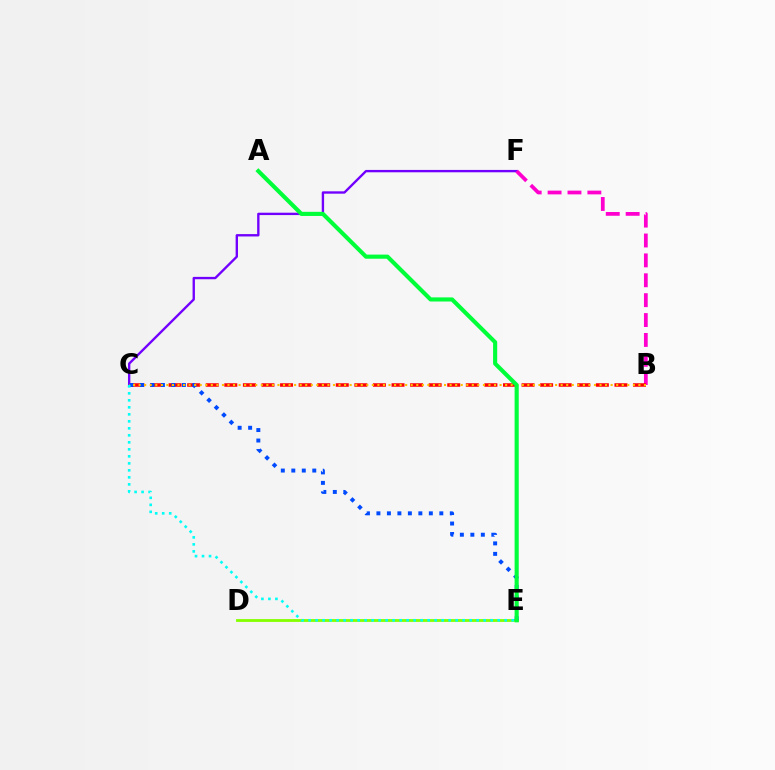{('D', 'E'): [{'color': '#84ff00', 'line_style': 'solid', 'thickness': 2.04}], ('C', 'F'): [{'color': '#7200ff', 'line_style': 'solid', 'thickness': 1.7}], ('B', 'F'): [{'color': '#ff00cf', 'line_style': 'dashed', 'thickness': 2.7}], ('B', 'C'): [{'color': '#ff0000', 'line_style': 'dashed', 'thickness': 2.52}, {'color': '#ffbd00', 'line_style': 'dotted', 'thickness': 1.51}], ('C', 'E'): [{'color': '#004bff', 'line_style': 'dotted', 'thickness': 2.85}, {'color': '#00fff6', 'line_style': 'dotted', 'thickness': 1.9}], ('A', 'E'): [{'color': '#00ff39', 'line_style': 'solid', 'thickness': 2.96}]}